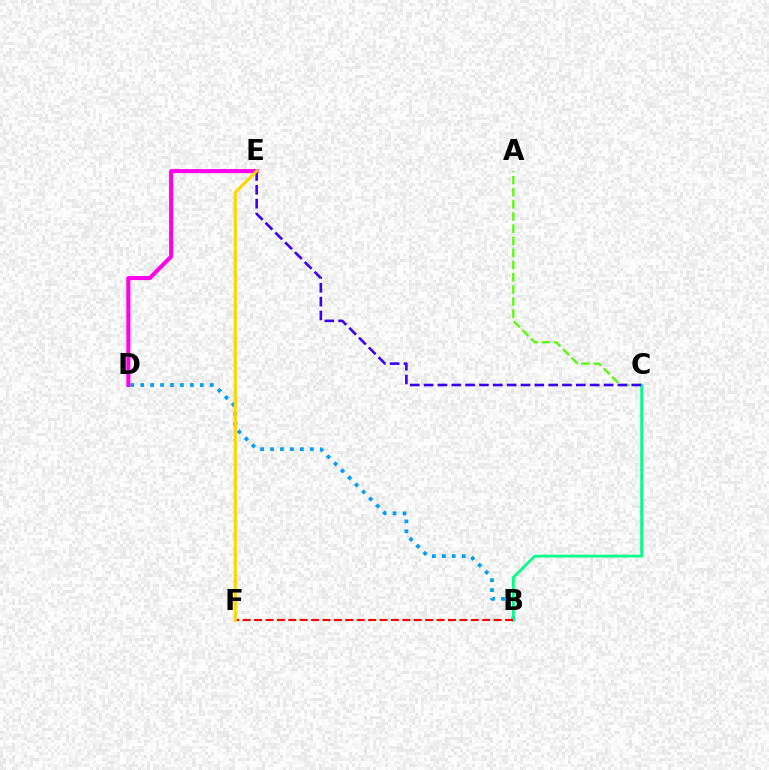{('B', 'D'): [{'color': '#009eff', 'line_style': 'dotted', 'thickness': 2.7}], ('A', 'C'): [{'color': '#4fff00', 'line_style': 'dashed', 'thickness': 1.65}], ('B', 'C'): [{'color': '#00ff86', 'line_style': 'solid', 'thickness': 2.04}], ('D', 'E'): [{'color': '#ff00ed', 'line_style': 'solid', 'thickness': 2.92}], ('B', 'F'): [{'color': '#ff0000', 'line_style': 'dashed', 'thickness': 1.55}], ('C', 'E'): [{'color': '#3700ff', 'line_style': 'dashed', 'thickness': 1.88}], ('E', 'F'): [{'color': '#ffd500', 'line_style': 'solid', 'thickness': 2.21}]}